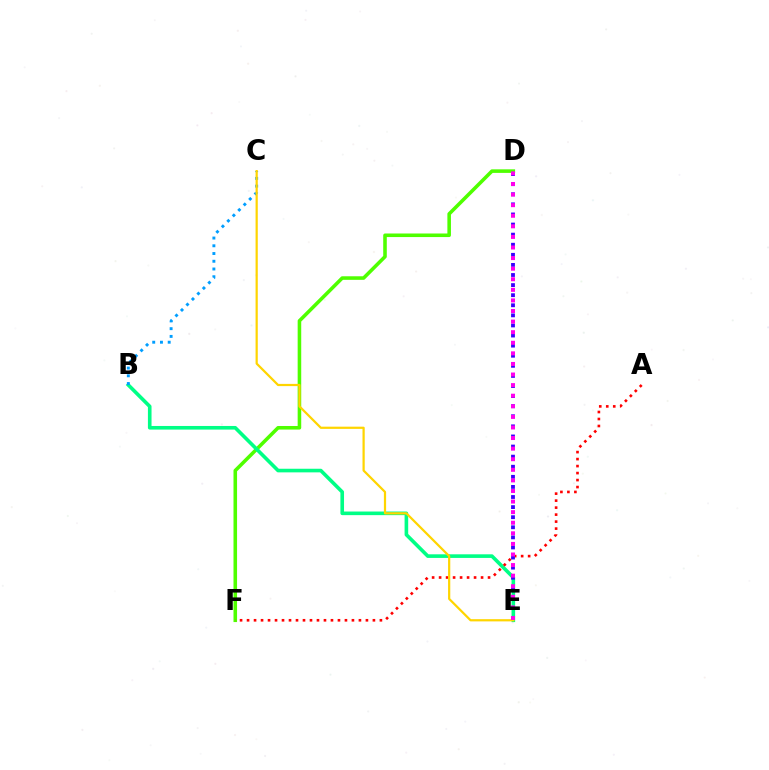{('D', 'F'): [{'color': '#4fff00', 'line_style': 'solid', 'thickness': 2.57}], ('B', 'E'): [{'color': '#00ff86', 'line_style': 'solid', 'thickness': 2.6}], ('B', 'C'): [{'color': '#009eff', 'line_style': 'dotted', 'thickness': 2.1}], ('A', 'F'): [{'color': '#ff0000', 'line_style': 'dotted', 'thickness': 1.9}], ('C', 'E'): [{'color': '#ffd500', 'line_style': 'solid', 'thickness': 1.6}], ('D', 'E'): [{'color': '#3700ff', 'line_style': 'dotted', 'thickness': 2.74}, {'color': '#ff00ed', 'line_style': 'dotted', 'thickness': 2.88}]}